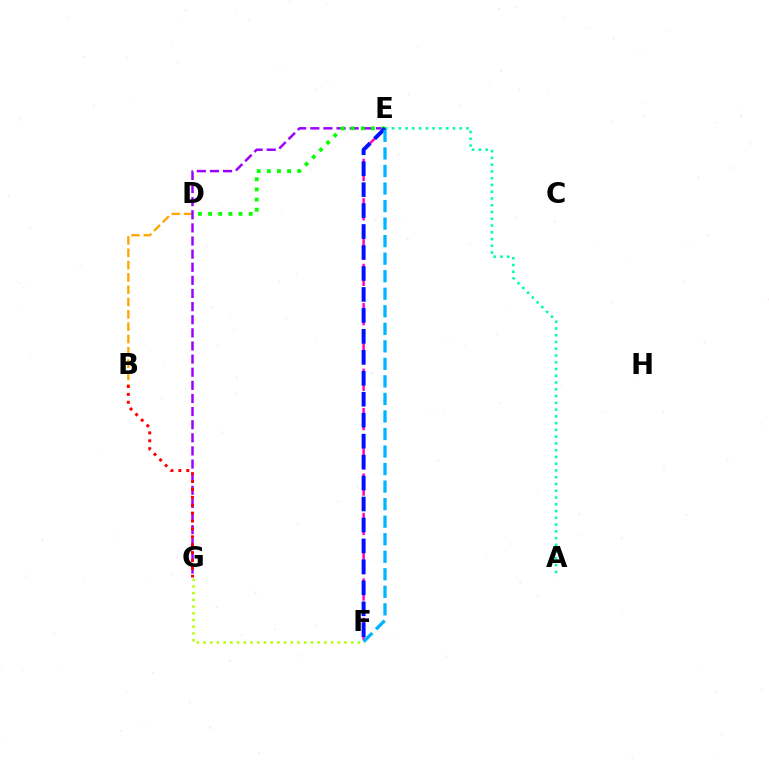{('A', 'E'): [{'color': '#00ff9d', 'line_style': 'dotted', 'thickness': 1.84}], ('B', 'D'): [{'color': '#ffa500', 'line_style': 'dashed', 'thickness': 1.67}], ('F', 'G'): [{'color': '#b3ff00', 'line_style': 'dotted', 'thickness': 1.82}], ('E', 'G'): [{'color': '#9b00ff', 'line_style': 'dashed', 'thickness': 1.78}], ('E', 'F'): [{'color': '#ff00bd', 'line_style': 'dashed', 'thickness': 1.78}, {'color': '#0010ff', 'line_style': 'dashed', 'thickness': 2.85}, {'color': '#00b5ff', 'line_style': 'dashed', 'thickness': 2.38}], ('D', 'E'): [{'color': '#08ff00', 'line_style': 'dotted', 'thickness': 2.76}], ('B', 'G'): [{'color': '#ff0000', 'line_style': 'dotted', 'thickness': 2.14}]}